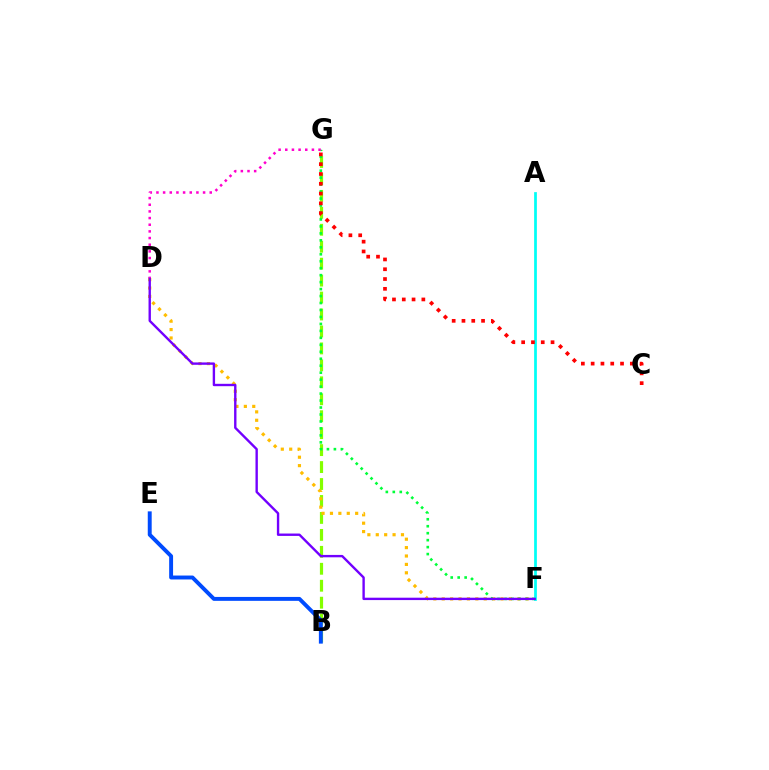{('B', 'G'): [{'color': '#84ff00', 'line_style': 'dashed', 'thickness': 2.3}], ('D', 'F'): [{'color': '#ffbd00', 'line_style': 'dotted', 'thickness': 2.28}, {'color': '#7200ff', 'line_style': 'solid', 'thickness': 1.71}], ('F', 'G'): [{'color': '#00ff39', 'line_style': 'dotted', 'thickness': 1.89}], ('A', 'F'): [{'color': '#00fff6', 'line_style': 'solid', 'thickness': 1.97}], ('D', 'G'): [{'color': '#ff00cf', 'line_style': 'dotted', 'thickness': 1.81}], ('C', 'G'): [{'color': '#ff0000', 'line_style': 'dotted', 'thickness': 2.66}], ('B', 'E'): [{'color': '#004bff', 'line_style': 'solid', 'thickness': 2.82}]}